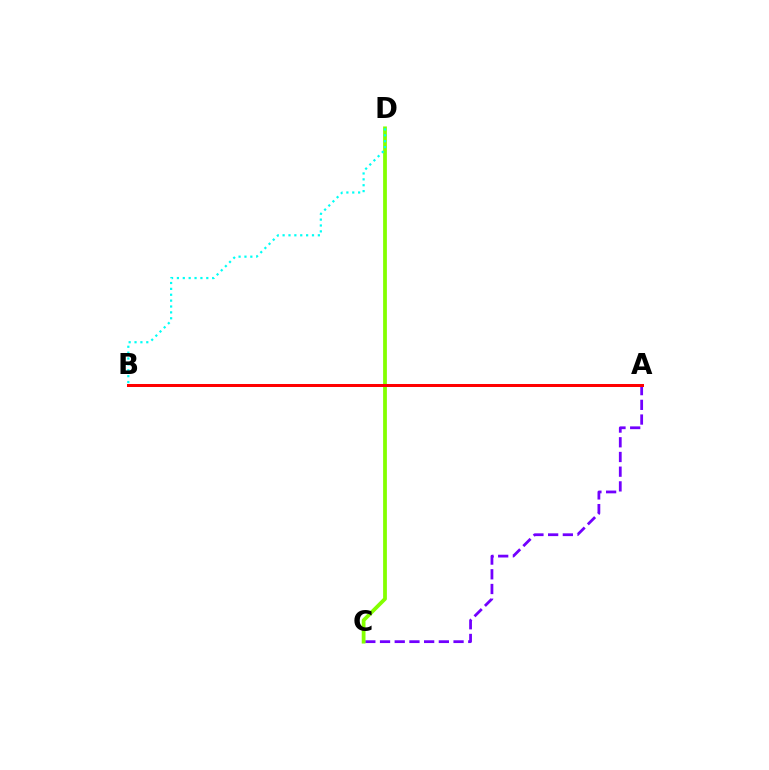{('A', 'C'): [{'color': '#7200ff', 'line_style': 'dashed', 'thickness': 2.0}], ('C', 'D'): [{'color': '#84ff00', 'line_style': 'solid', 'thickness': 2.71}], ('B', 'D'): [{'color': '#00fff6', 'line_style': 'dotted', 'thickness': 1.6}], ('A', 'B'): [{'color': '#ff0000', 'line_style': 'solid', 'thickness': 2.17}]}